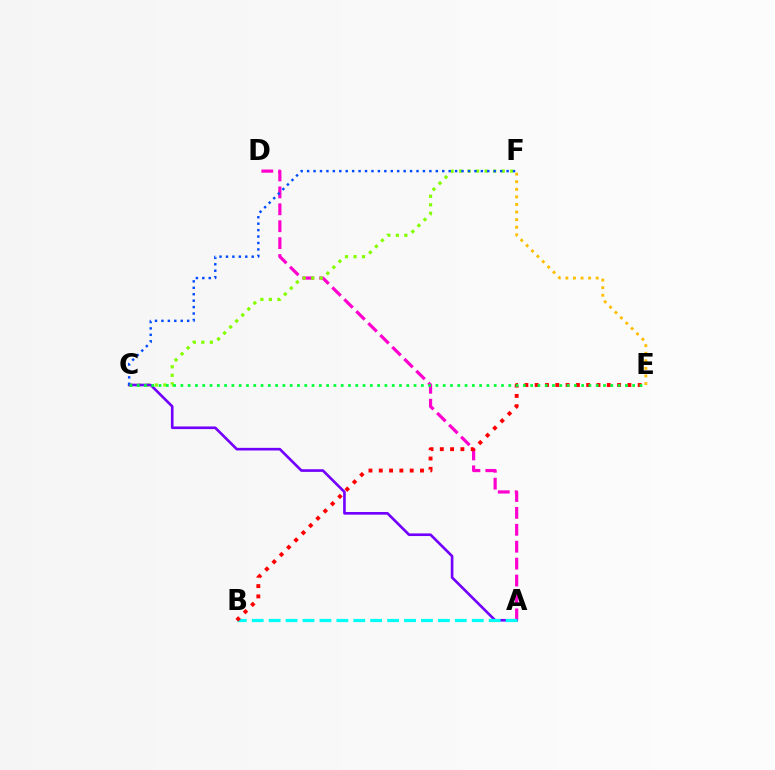{('A', 'D'): [{'color': '#ff00cf', 'line_style': 'dashed', 'thickness': 2.3}], ('C', 'F'): [{'color': '#84ff00', 'line_style': 'dotted', 'thickness': 2.32}, {'color': '#004bff', 'line_style': 'dotted', 'thickness': 1.75}], ('A', 'C'): [{'color': '#7200ff', 'line_style': 'solid', 'thickness': 1.9}], ('A', 'B'): [{'color': '#00fff6', 'line_style': 'dashed', 'thickness': 2.3}], ('B', 'E'): [{'color': '#ff0000', 'line_style': 'dotted', 'thickness': 2.8}], ('C', 'E'): [{'color': '#00ff39', 'line_style': 'dotted', 'thickness': 1.98}], ('E', 'F'): [{'color': '#ffbd00', 'line_style': 'dotted', 'thickness': 2.06}]}